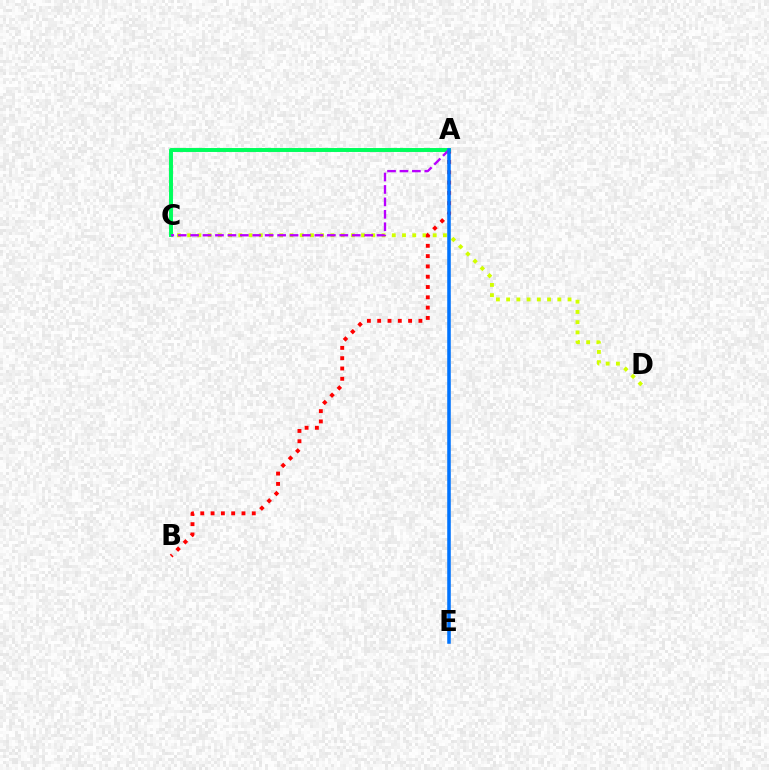{('C', 'D'): [{'color': '#d1ff00', 'line_style': 'dotted', 'thickness': 2.78}], ('A', 'B'): [{'color': '#ff0000', 'line_style': 'dotted', 'thickness': 2.8}], ('A', 'C'): [{'color': '#00ff5c', 'line_style': 'solid', 'thickness': 2.84}, {'color': '#b900ff', 'line_style': 'dashed', 'thickness': 1.69}], ('A', 'E'): [{'color': '#0074ff', 'line_style': 'solid', 'thickness': 2.56}]}